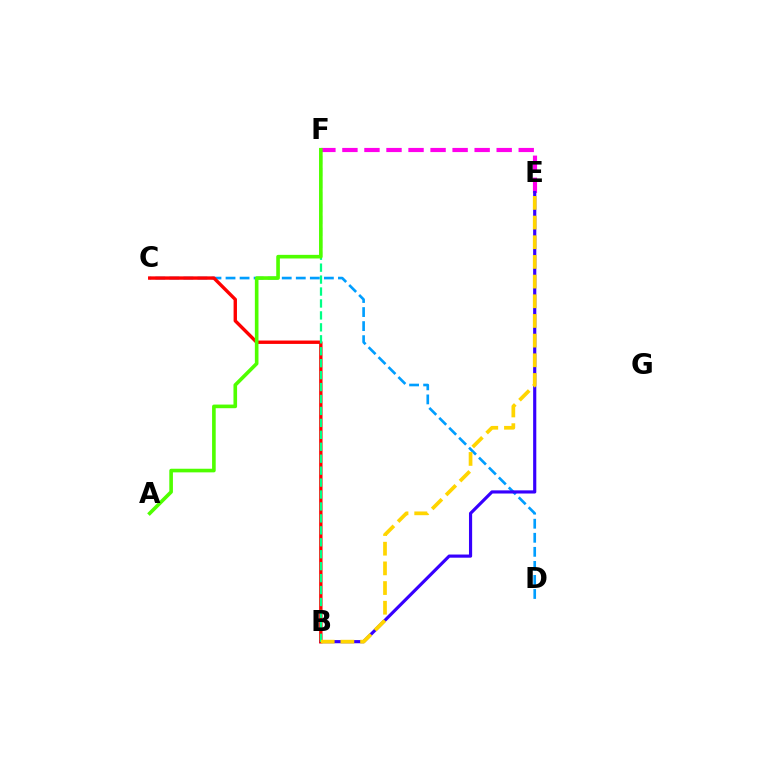{('C', 'D'): [{'color': '#009eff', 'line_style': 'dashed', 'thickness': 1.91}], ('E', 'F'): [{'color': '#ff00ed', 'line_style': 'dashed', 'thickness': 2.99}], ('B', 'E'): [{'color': '#3700ff', 'line_style': 'solid', 'thickness': 2.28}, {'color': '#ffd500', 'line_style': 'dashed', 'thickness': 2.67}], ('B', 'C'): [{'color': '#ff0000', 'line_style': 'solid', 'thickness': 2.44}], ('B', 'F'): [{'color': '#00ff86', 'line_style': 'dashed', 'thickness': 1.62}], ('A', 'F'): [{'color': '#4fff00', 'line_style': 'solid', 'thickness': 2.61}]}